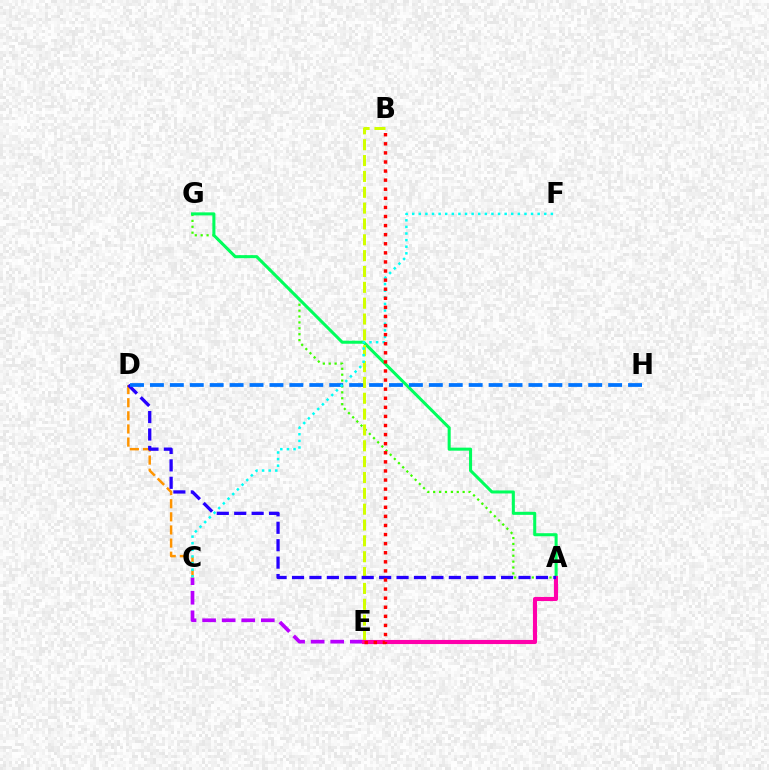{('A', 'G'): [{'color': '#3dff00', 'line_style': 'dotted', 'thickness': 1.6}, {'color': '#00ff5c', 'line_style': 'solid', 'thickness': 2.19}], ('C', 'E'): [{'color': '#b900ff', 'line_style': 'dashed', 'thickness': 2.66}], ('C', 'D'): [{'color': '#ff9400', 'line_style': 'dashed', 'thickness': 1.78}], ('B', 'E'): [{'color': '#d1ff00', 'line_style': 'dashed', 'thickness': 2.15}, {'color': '#ff0000', 'line_style': 'dotted', 'thickness': 2.47}], ('A', 'E'): [{'color': '#ff00ac', 'line_style': 'solid', 'thickness': 2.96}], ('A', 'D'): [{'color': '#2500ff', 'line_style': 'dashed', 'thickness': 2.37}], ('D', 'H'): [{'color': '#0074ff', 'line_style': 'dashed', 'thickness': 2.71}], ('C', 'F'): [{'color': '#00fff6', 'line_style': 'dotted', 'thickness': 1.79}]}